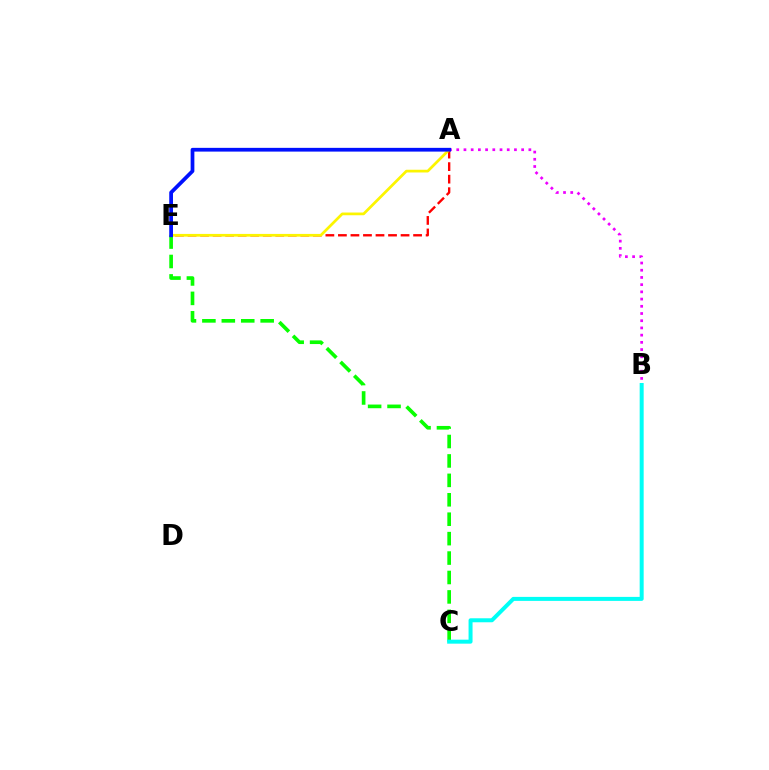{('A', 'B'): [{'color': '#ee00ff', 'line_style': 'dotted', 'thickness': 1.96}], ('A', 'E'): [{'color': '#ff0000', 'line_style': 'dashed', 'thickness': 1.7}, {'color': '#fcf500', 'line_style': 'solid', 'thickness': 1.96}, {'color': '#0010ff', 'line_style': 'solid', 'thickness': 2.7}], ('C', 'E'): [{'color': '#08ff00', 'line_style': 'dashed', 'thickness': 2.64}], ('B', 'C'): [{'color': '#00fff6', 'line_style': 'solid', 'thickness': 2.88}]}